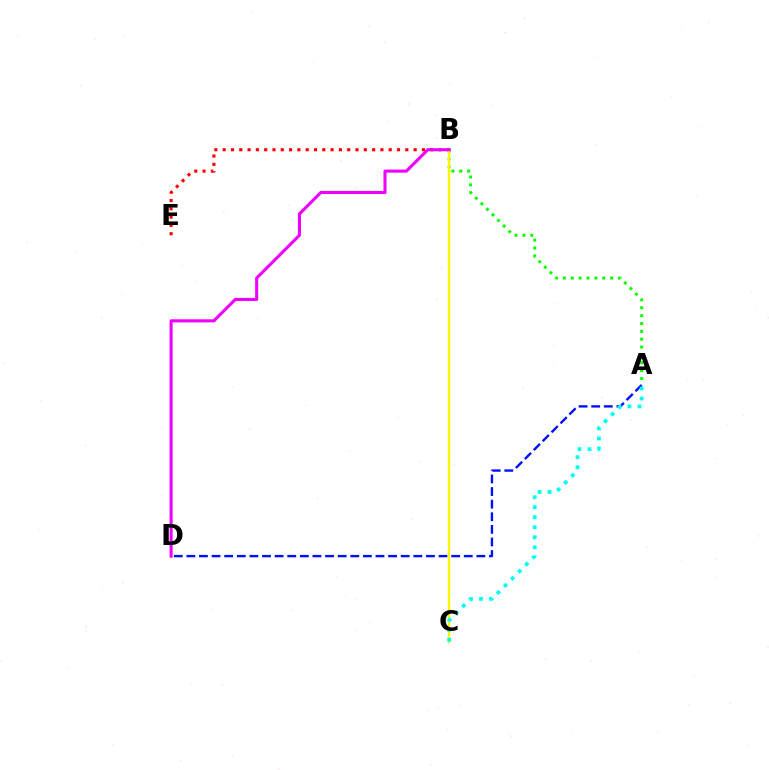{('A', 'B'): [{'color': '#08ff00', 'line_style': 'dotted', 'thickness': 2.14}], ('B', 'E'): [{'color': '#ff0000', 'line_style': 'dotted', 'thickness': 2.26}], ('A', 'D'): [{'color': '#0010ff', 'line_style': 'dashed', 'thickness': 1.71}], ('B', 'C'): [{'color': '#fcf500', 'line_style': 'solid', 'thickness': 1.72}], ('B', 'D'): [{'color': '#ee00ff', 'line_style': 'solid', 'thickness': 2.21}], ('A', 'C'): [{'color': '#00fff6', 'line_style': 'dotted', 'thickness': 2.73}]}